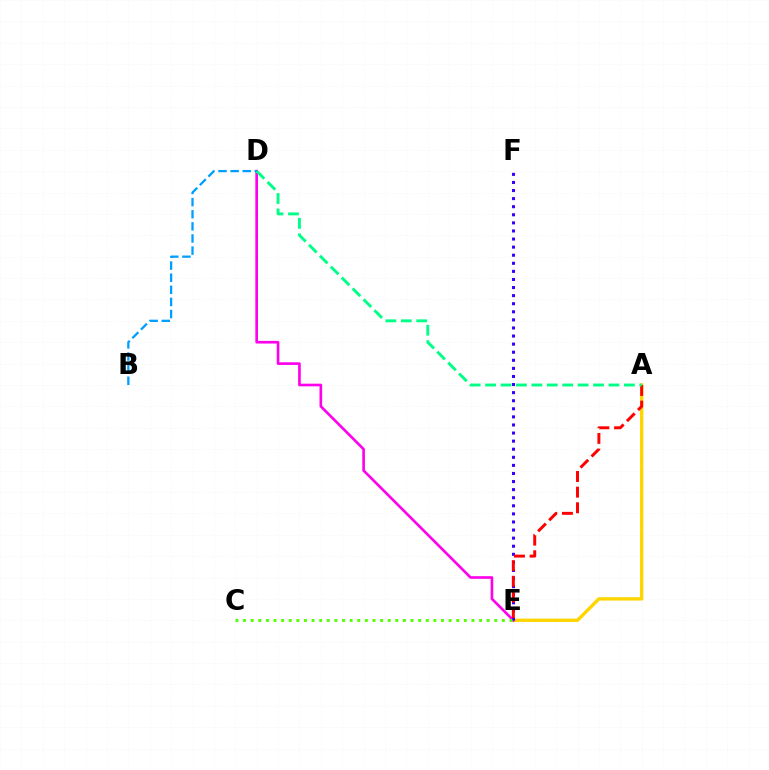{('A', 'E'): [{'color': '#ffd500', 'line_style': 'solid', 'thickness': 2.41}, {'color': '#ff0000', 'line_style': 'dashed', 'thickness': 2.13}], ('D', 'E'): [{'color': '#ff00ed', 'line_style': 'solid', 'thickness': 1.91}], ('E', 'F'): [{'color': '#3700ff', 'line_style': 'dotted', 'thickness': 2.2}], ('B', 'D'): [{'color': '#009eff', 'line_style': 'dashed', 'thickness': 1.65}], ('C', 'E'): [{'color': '#4fff00', 'line_style': 'dotted', 'thickness': 2.07}], ('A', 'D'): [{'color': '#00ff86', 'line_style': 'dashed', 'thickness': 2.1}]}